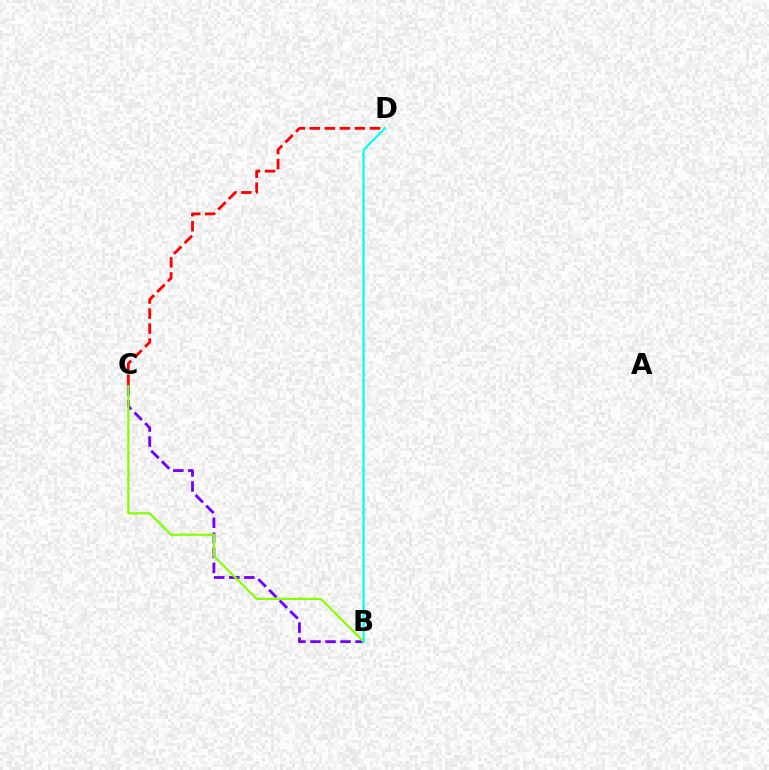{('B', 'C'): [{'color': '#7200ff', 'line_style': 'dashed', 'thickness': 2.04}, {'color': '#84ff00', 'line_style': 'solid', 'thickness': 1.57}], ('C', 'D'): [{'color': '#ff0000', 'line_style': 'dashed', 'thickness': 2.04}], ('B', 'D'): [{'color': '#00fff6', 'line_style': 'solid', 'thickness': 1.56}]}